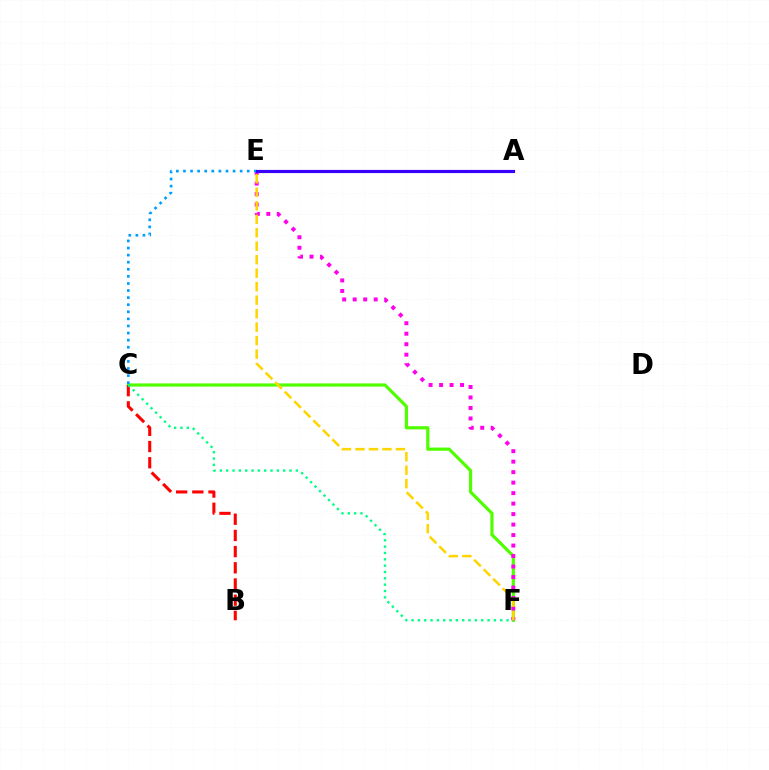{('C', 'F'): [{'color': '#4fff00', 'line_style': 'solid', 'thickness': 2.3}, {'color': '#00ff86', 'line_style': 'dotted', 'thickness': 1.72}], ('E', 'F'): [{'color': '#ff00ed', 'line_style': 'dotted', 'thickness': 2.85}, {'color': '#ffd500', 'line_style': 'dashed', 'thickness': 1.83}], ('C', 'E'): [{'color': '#009eff', 'line_style': 'dotted', 'thickness': 1.93}], ('A', 'E'): [{'color': '#3700ff', 'line_style': 'solid', 'thickness': 2.27}], ('B', 'C'): [{'color': '#ff0000', 'line_style': 'dashed', 'thickness': 2.2}]}